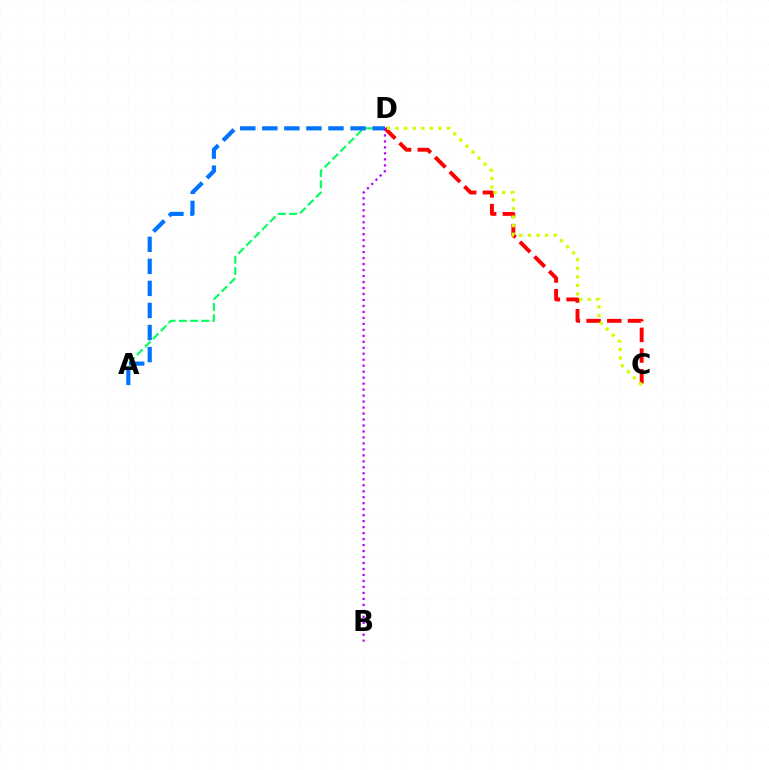{('C', 'D'): [{'color': '#ff0000', 'line_style': 'dashed', 'thickness': 2.81}, {'color': '#d1ff00', 'line_style': 'dotted', 'thickness': 2.33}], ('A', 'D'): [{'color': '#00ff5c', 'line_style': 'dashed', 'thickness': 1.52}, {'color': '#0074ff', 'line_style': 'dashed', 'thickness': 3.0}], ('B', 'D'): [{'color': '#b900ff', 'line_style': 'dotted', 'thickness': 1.62}]}